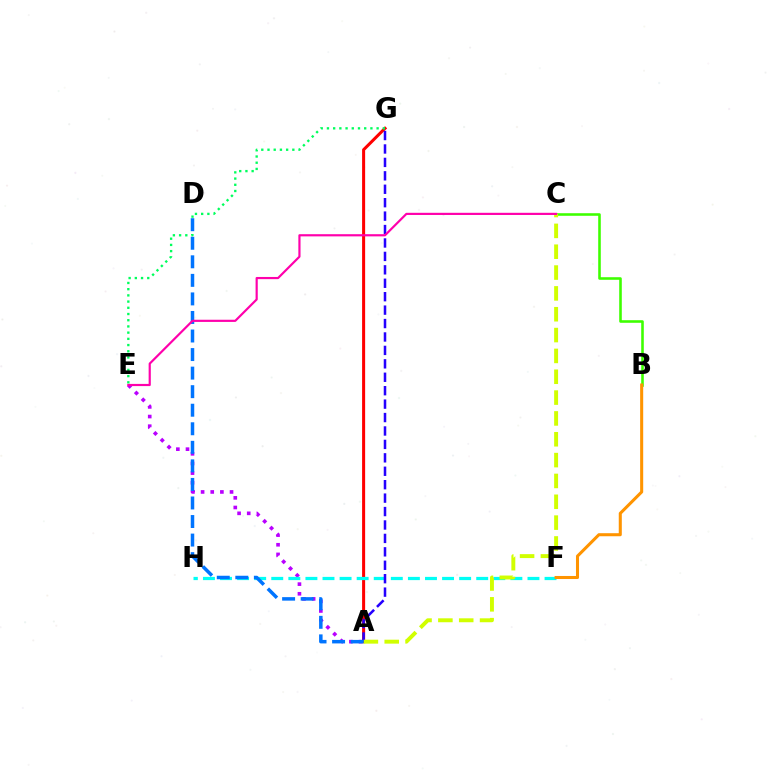{('A', 'E'): [{'color': '#b900ff', 'line_style': 'dotted', 'thickness': 2.62}], ('A', 'G'): [{'color': '#ff0000', 'line_style': 'solid', 'thickness': 2.19}, {'color': '#2500ff', 'line_style': 'dashed', 'thickness': 1.82}], ('B', 'C'): [{'color': '#3dff00', 'line_style': 'solid', 'thickness': 1.86}], ('F', 'H'): [{'color': '#00fff6', 'line_style': 'dashed', 'thickness': 2.32}], ('B', 'F'): [{'color': '#ff9400', 'line_style': 'solid', 'thickness': 2.2}], ('E', 'G'): [{'color': '#00ff5c', 'line_style': 'dotted', 'thickness': 1.69}], ('A', 'C'): [{'color': '#d1ff00', 'line_style': 'dashed', 'thickness': 2.83}], ('A', 'D'): [{'color': '#0074ff', 'line_style': 'dashed', 'thickness': 2.52}], ('C', 'E'): [{'color': '#ff00ac', 'line_style': 'solid', 'thickness': 1.57}]}